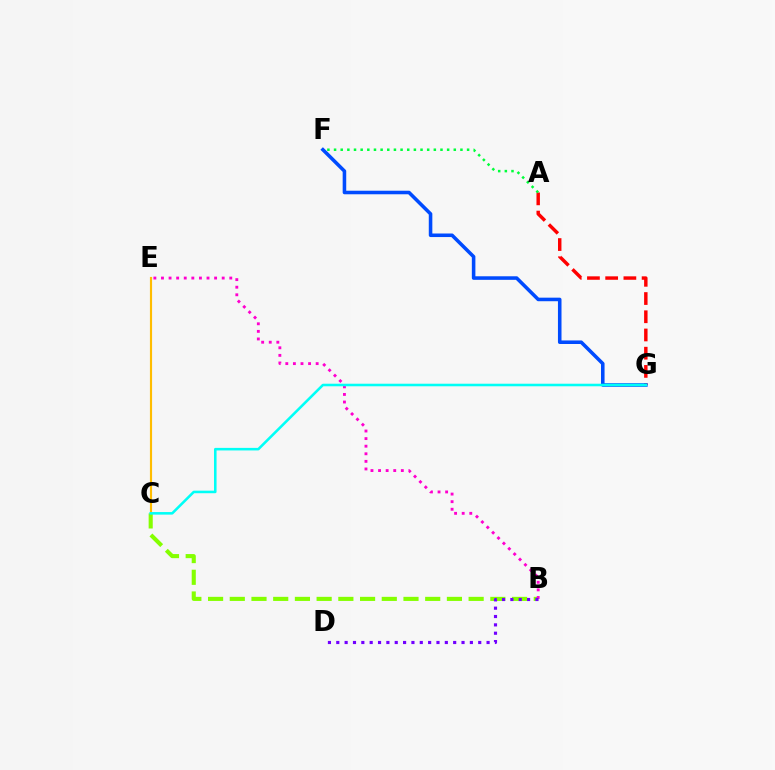{('A', 'G'): [{'color': '#ff0000', 'line_style': 'dashed', 'thickness': 2.47}], ('A', 'F'): [{'color': '#00ff39', 'line_style': 'dotted', 'thickness': 1.81}], ('B', 'C'): [{'color': '#84ff00', 'line_style': 'dashed', 'thickness': 2.95}], ('B', 'E'): [{'color': '#ff00cf', 'line_style': 'dotted', 'thickness': 2.06}], ('F', 'G'): [{'color': '#004bff', 'line_style': 'solid', 'thickness': 2.56}], ('B', 'D'): [{'color': '#7200ff', 'line_style': 'dotted', 'thickness': 2.27}], ('C', 'E'): [{'color': '#ffbd00', 'line_style': 'solid', 'thickness': 1.55}], ('C', 'G'): [{'color': '#00fff6', 'line_style': 'solid', 'thickness': 1.85}]}